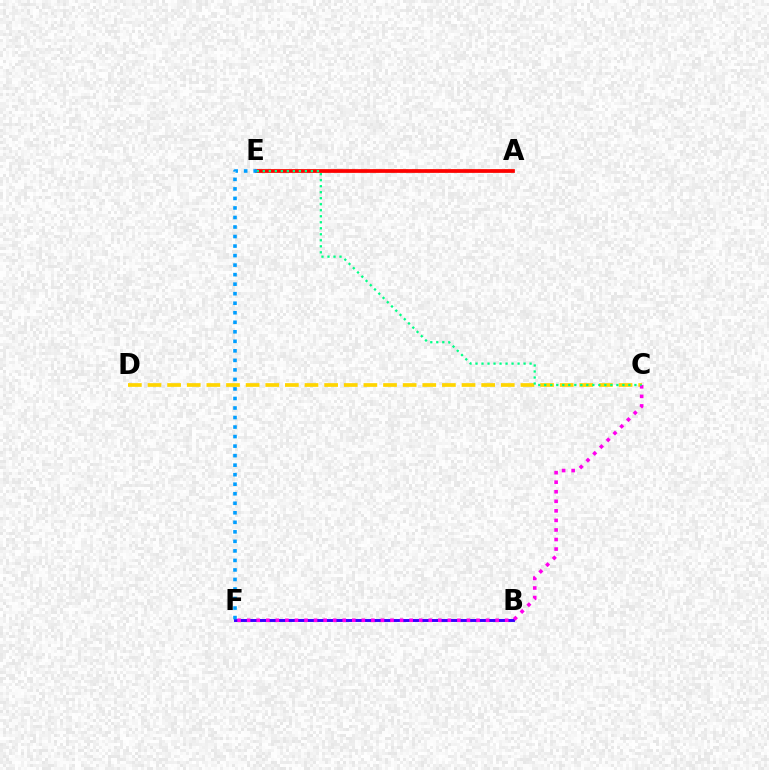{('B', 'F'): [{'color': '#3700ff', 'line_style': 'solid', 'thickness': 2.11}], ('A', 'E'): [{'color': '#4fff00', 'line_style': 'dashed', 'thickness': 1.78}, {'color': '#ff0000', 'line_style': 'solid', 'thickness': 2.68}], ('C', 'D'): [{'color': '#ffd500', 'line_style': 'dashed', 'thickness': 2.67}], ('C', 'F'): [{'color': '#ff00ed', 'line_style': 'dotted', 'thickness': 2.6}], ('C', 'E'): [{'color': '#00ff86', 'line_style': 'dotted', 'thickness': 1.63}], ('E', 'F'): [{'color': '#009eff', 'line_style': 'dotted', 'thickness': 2.59}]}